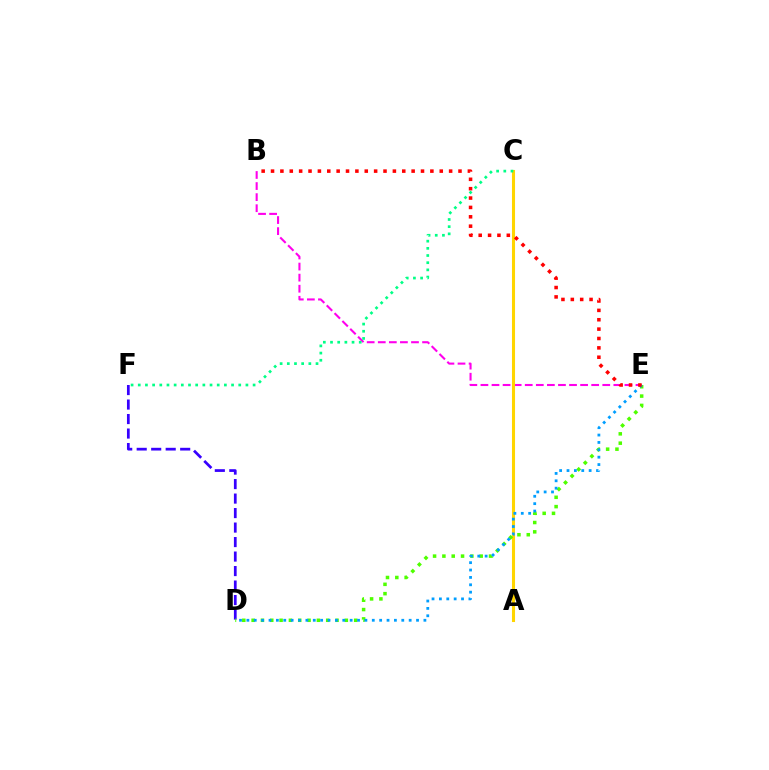{('B', 'E'): [{'color': '#ff00ed', 'line_style': 'dashed', 'thickness': 1.5}, {'color': '#ff0000', 'line_style': 'dotted', 'thickness': 2.55}], ('D', 'F'): [{'color': '#3700ff', 'line_style': 'dashed', 'thickness': 1.97}], ('A', 'C'): [{'color': '#ffd500', 'line_style': 'solid', 'thickness': 2.21}], ('D', 'E'): [{'color': '#4fff00', 'line_style': 'dotted', 'thickness': 2.53}, {'color': '#009eff', 'line_style': 'dotted', 'thickness': 2.0}], ('C', 'F'): [{'color': '#00ff86', 'line_style': 'dotted', 'thickness': 1.95}]}